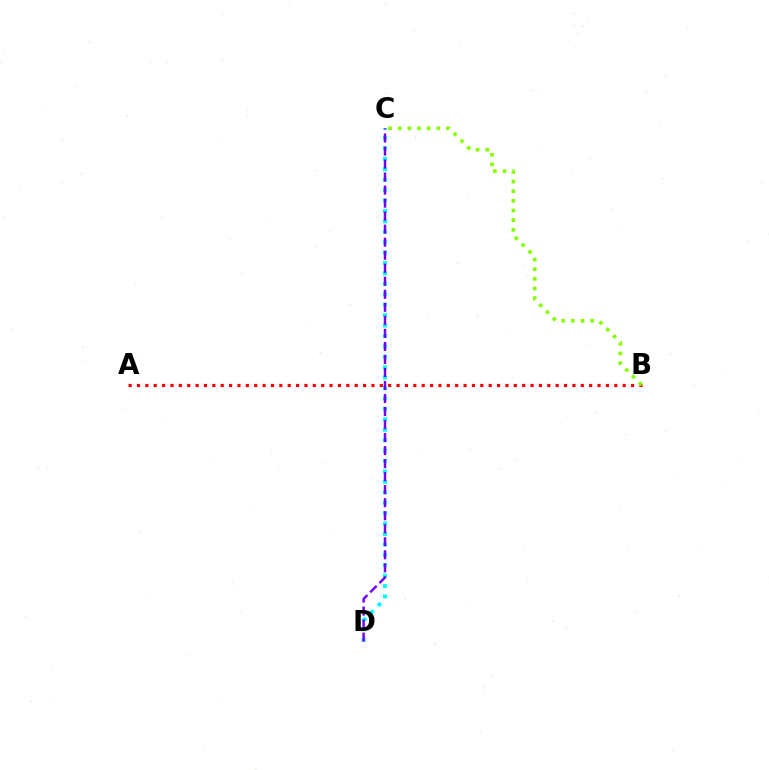{('C', 'D'): [{'color': '#00fff6', 'line_style': 'dotted', 'thickness': 2.83}, {'color': '#7200ff', 'line_style': 'dashed', 'thickness': 1.77}], ('A', 'B'): [{'color': '#ff0000', 'line_style': 'dotted', 'thickness': 2.28}], ('B', 'C'): [{'color': '#84ff00', 'line_style': 'dotted', 'thickness': 2.62}]}